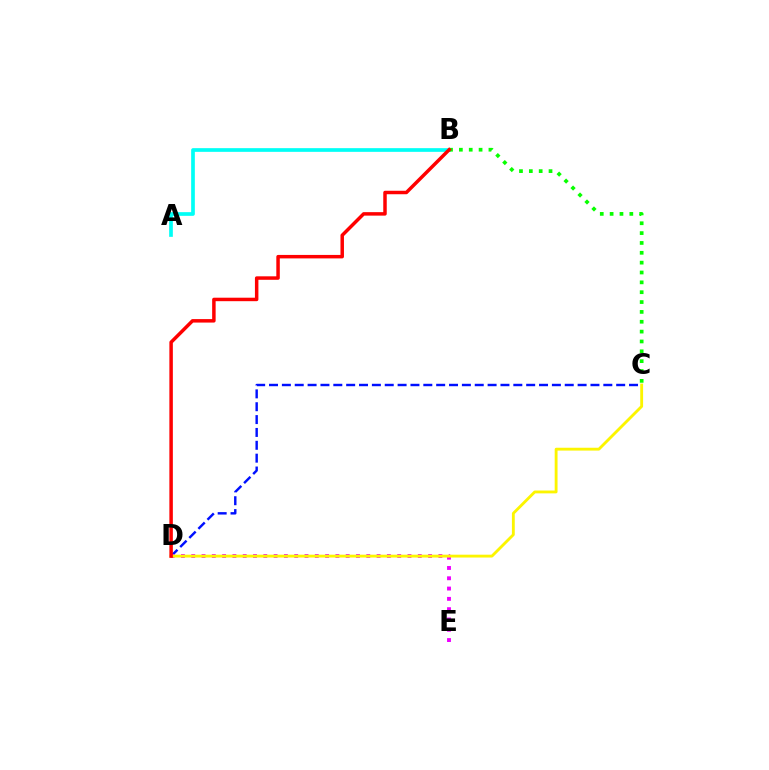{('C', 'D'): [{'color': '#0010ff', 'line_style': 'dashed', 'thickness': 1.75}, {'color': '#fcf500', 'line_style': 'solid', 'thickness': 2.05}], ('D', 'E'): [{'color': '#ee00ff', 'line_style': 'dotted', 'thickness': 2.8}], ('A', 'B'): [{'color': '#00fff6', 'line_style': 'solid', 'thickness': 2.66}], ('B', 'C'): [{'color': '#08ff00', 'line_style': 'dotted', 'thickness': 2.68}], ('B', 'D'): [{'color': '#ff0000', 'line_style': 'solid', 'thickness': 2.51}]}